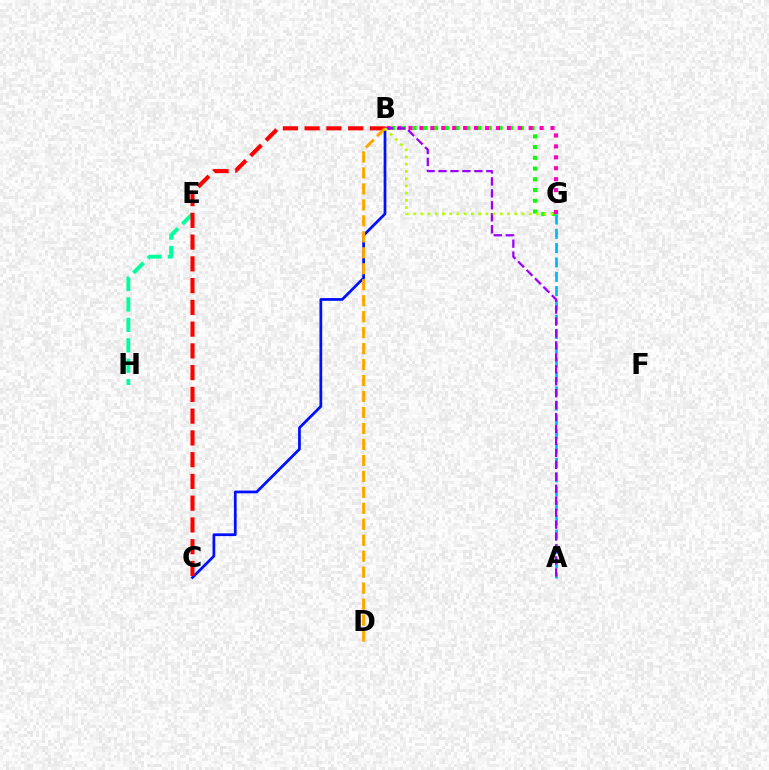{('E', 'H'): [{'color': '#00ff9d', 'line_style': 'dashed', 'thickness': 2.77}], ('B', 'C'): [{'color': '#0010ff', 'line_style': 'solid', 'thickness': 1.97}, {'color': '#ff0000', 'line_style': 'dashed', 'thickness': 2.96}], ('A', 'G'): [{'color': '#00b5ff', 'line_style': 'dashed', 'thickness': 1.95}], ('B', 'G'): [{'color': '#08ff00', 'line_style': 'dotted', 'thickness': 2.92}, {'color': '#ff00bd', 'line_style': 'dotted', 'thickness': 2.97}, {'color': '#b3ff00', 'line_style': 'dotted', 'thickness': 1.96}], ('A', 'B'): [{'color': '#9b00ff', 'line_style': 'dashed', 'thickness': 1.62}], ('B', 'D'): [{'color': '#ffa500', 'line_style': 'dashed', 'thickness': 2.17}]}